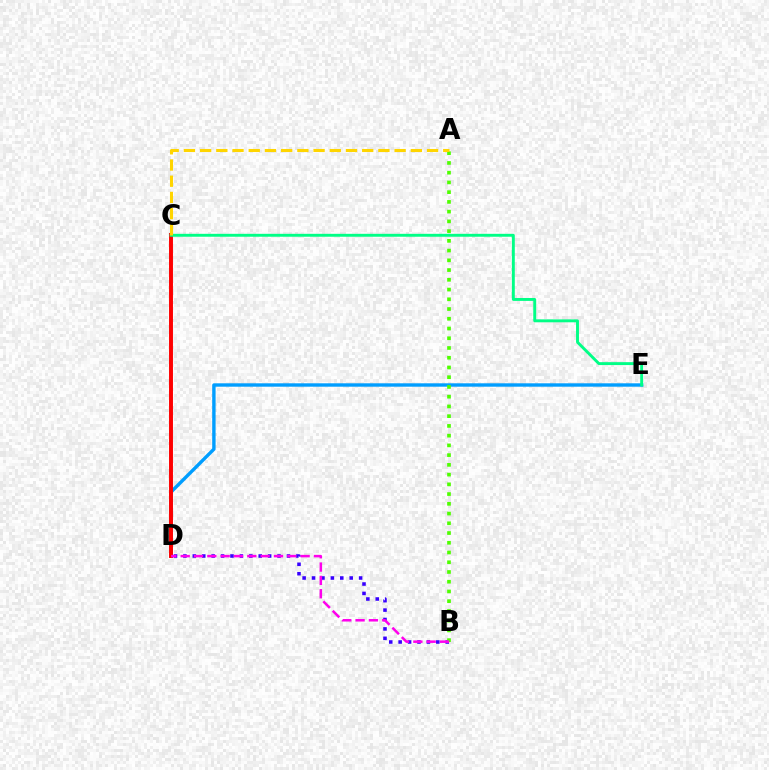{('B', 'D'): [{'color': '#3700ff', 'line_style': 'dotted', 'thickness': 2.56}, {'color': '#ff00ed', 'line_style': 'dashed', 'thickness': 1.81}], ('D', 'E'): [{'color': '#009eff', 'line_style': 'solid', 'thickness': 2.44}], ('C', 'D'): [{'color': '#ff0000', 'line_style': 'solid', 'thickness': 2.83}], ('C', 'E'): [{'color': '#00ff86', 'line_style': 'solid', 'thickness': 2.1}], ('A', 'B'): [{'color': '#4fff00', 'line_style': 'dotted', 'thickness': 2.65}], ('A', 'C'): [{'color': '#ffd500', 'line_style': 'dashed', 'thickness': 2.2}]}